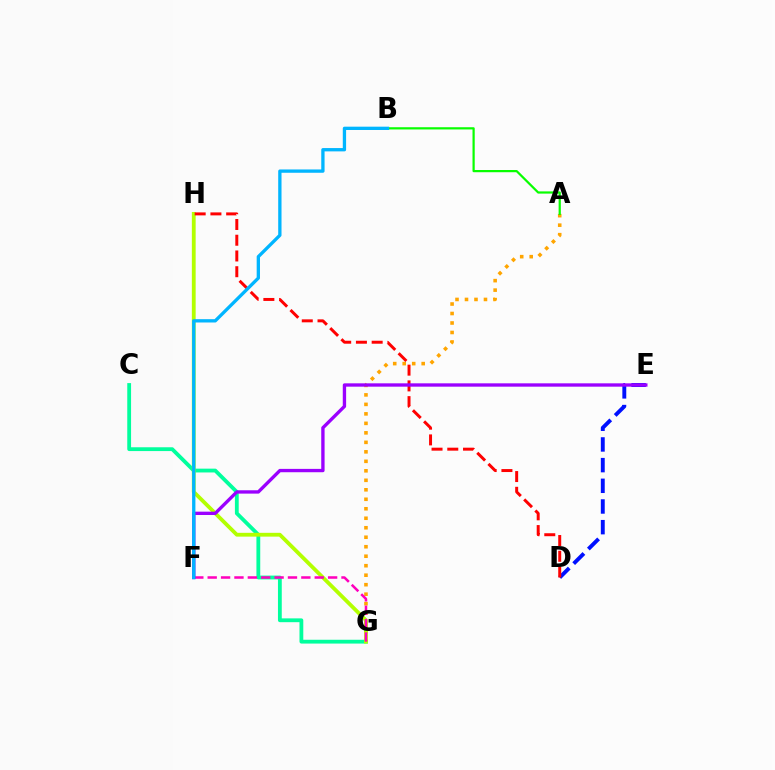{('C', 'G'): [{'color': '#00ff9d', 'line_style': 'solid', 'thickness': 2.74}], ('A', 'G'): [{'color': '#ffa500', 'line_style': 'dotted', 'thickness': 2.58}], ('G', 'H'): [{'color': '#b3ff00', 'line_style': 'solid', 'thickness': 2.74}], ('A', 'B'): [{'color': '#08ff00', 'line_style': 'solid', 'thickness': 1.6}], ('D', 'E'): [{'color': '#0010ff', 'line_style': 'dashed', 'thickness': 2.81}], ('D', 'H'): [{'color': '#ff0000', 'line_style': 'dashed', 'thickness': 2.14}], ('F', 'G'): [{'color': '#ff00bd', 'line_style': 'dashed', 'thickness': 1.82}], ('E', 'F'): [{'color': '#9b00ff', 'line_style': 'solid', 'thickness': 2.41}], ('B', 'F'): [{'color': '#00b5ff', 'line_style': 'solid', 'thickness': 2.38}]}